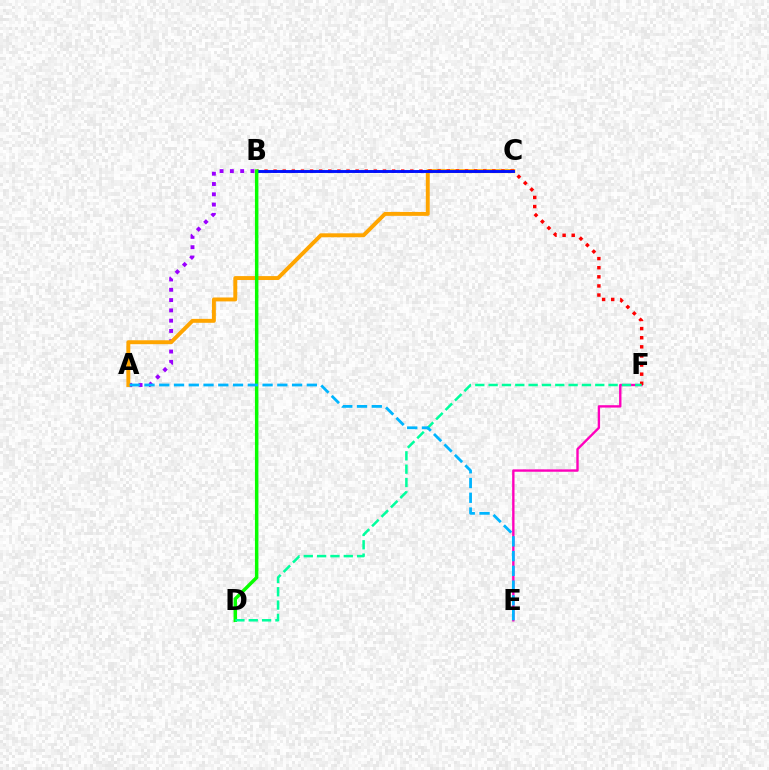{('E', 'F'): [{'color': '#ff00bd', 'line_style': 'solid', 'thickness': 1.71}], ('A', 'B'): [{'color': '#9b00ff', 'line_style': 'dotted', 'thickness': 2.8}], ('A', 'C'): [{'color': '#ffa500', 'line_style': 'solid', 'thickness': 2.83}], ('B', 'C'): [{'color': '#b3ff00', 'line_style': 'dotted', 'thickness': 2.17}, {'color': '#0010ff', 'line_style': 'solid', 'thickness': 2.09}], ('B', 'F'): [{'color': '#ff0000', 'line_style': 'dotted', 'thickness': 2.48}], ('B', 'D'): [{'color': '#08ff00', 'line_style': 'solid', 'thickness': 2.5}], ('D', 'F'): [{'color': '#00ff9d', 'line_style': 'dashed', 'thickness': 1.81}], ('A', 'E'): [{'color': '#00b5ff', 'line_style': 'dashed', 'thickness': 2.0}]}